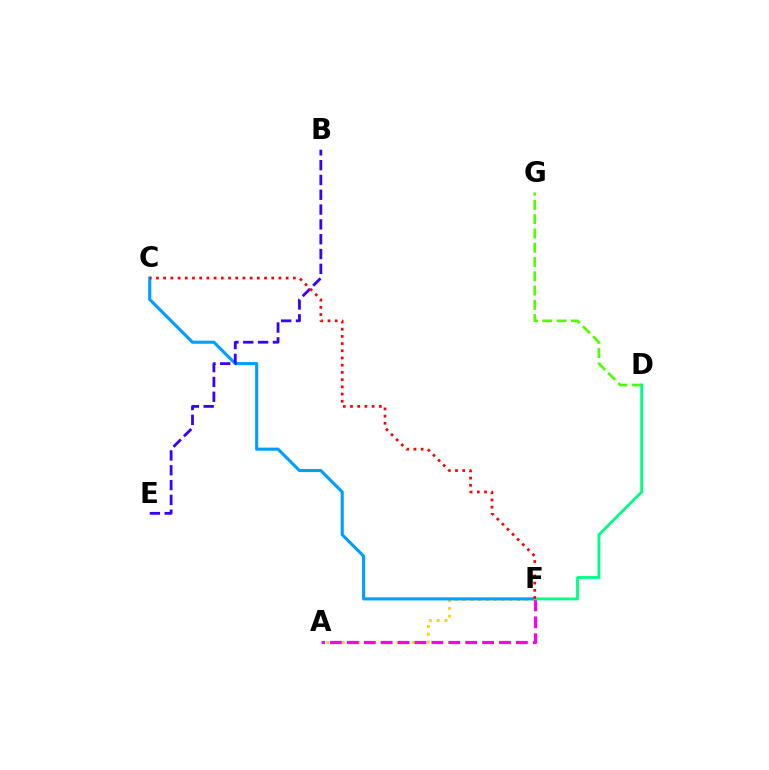{('A', 'F'): [{'color': '#ffd500', 'line_style': 'dotted', 'thickness': 2.12}, {'color': '#ff00ed', 'line_style': 'dashed', 'thickness': 2.3}], ('C', 'F'): [{'color': '#009eff', 'line_style': 'solid', 'thickness': 2.22}, {'color': '#ff0000', 'line_style': 'dotted', 'thickness': 1.96}], ('B', 'E'): [{'color': '#3700ff', 'line_style': 'dashed', 'thickness': 2.01}], ('D', 'G'): [{'color': '#4fff00', 'line_style': 'dashed', 'thickness': 1.94}], ('D', 'F'): [{'color': '#00ff86', 'line_style': 'solid', 'thickness': 2.04}]}